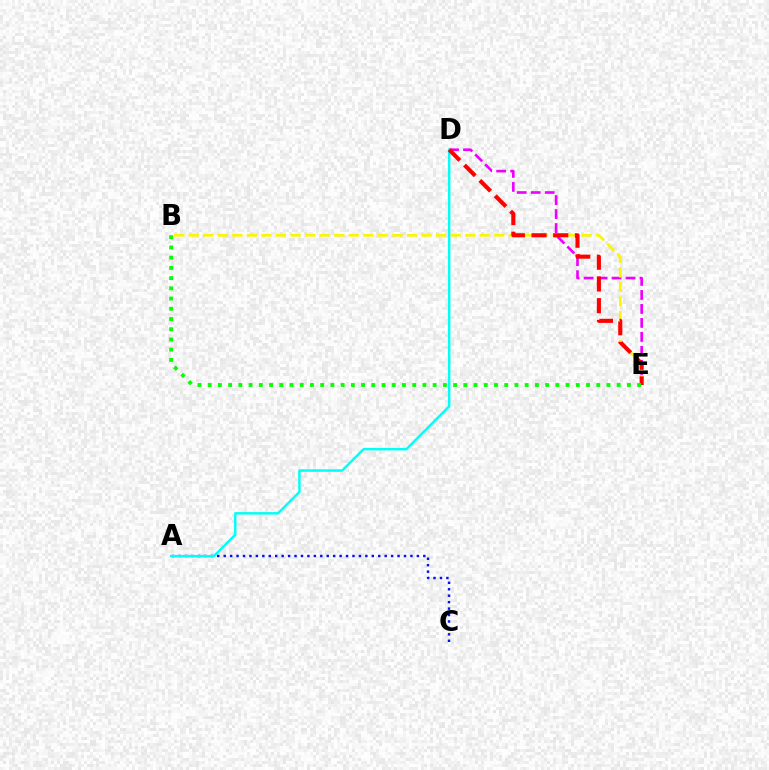{('D', 'E'): [{'color': '#ee00ff', 'line_style': 'dashed', 'thickness': 1.9}, {'color': '#ff0000', 'line_style': 'dashed', 'thickness': 2.95}], ('B', 'E'): [{'color': '#fcf500', 'line_style': 'dashed', 'thickness': 1.98}, {'color': '#08ff00', 'line_style': 'dotted', 'thickness': 2.78}], ('A', 'C'): [{'color': '#0010ff', 'line_style': 'dotted', 'thickness': 1.75}], ('A', 'D'): [{'color': '#00fff6', 'line_style': 'solid', 'thickness': 1.77}]}